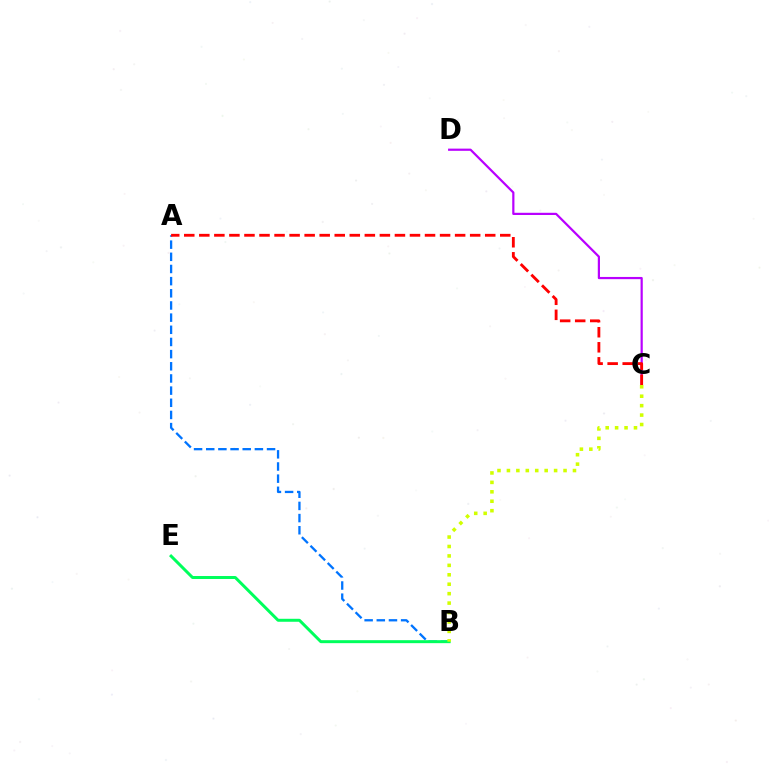{('C', 'D'): [{'color': '#b900ff', 'line_style': 'solid', 'thickness': 1.59}], ('A', 'B'): [{'color': '#0074ff', 'line_style': 'dashed', 'thickness': 1.65}], ('B', 'E'): [{'color': '#00ff5c', 'line_style': 'solid', 'thickness': 2.14}], ('A', 'C'): [{'color': '#ff0000', 'line_style': 'dashed', 'thickness': 2.04}], ('B', 'C'): [{'color': '#d1ff00', 'line_style': 'dotted', 'thickness': 2.56}]}